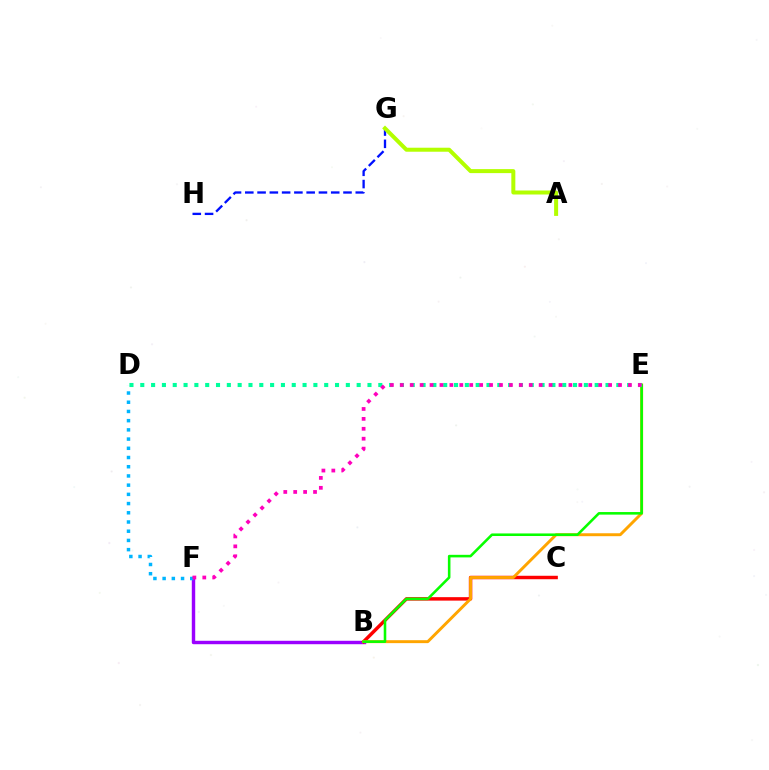{('B', 'F'): [{'color': '#9b00ff', 'line_style': 'solid', 'thickness': 2.47}], ('B', 'C'): [{'color': '#ff0000', 'line_style': 'solid', 'thickness': 2.49}], ('D', 'F'): [{'color': '#00b5ff', 'line_style': 'dotted', 'thickness': 2.5}], ('G', 'H'): [{'color': '#0010ff', 'line_style': 'dashed', 'thickness': 1.67}], ('B', 'E'): [{'color': '#ffa500', 'line_style': 'solid', 'thickness': 2.11}, {'color': '#08ff00', 'line_style': 'solid', 'thickness': 1.85}], ('A', 'G'): [{'color': '#b3ff00', 'line_style': 'solid', 'thickness': 2.88}], ('D', 'E'): [{'color': '#00ff9d', 'line_style': 'dotted', 'thickness': 2.94}], ('E', 'F'): [{'color': '#ff00bd', 'line_style': 'dotted', 'thickness': 2.7}]}